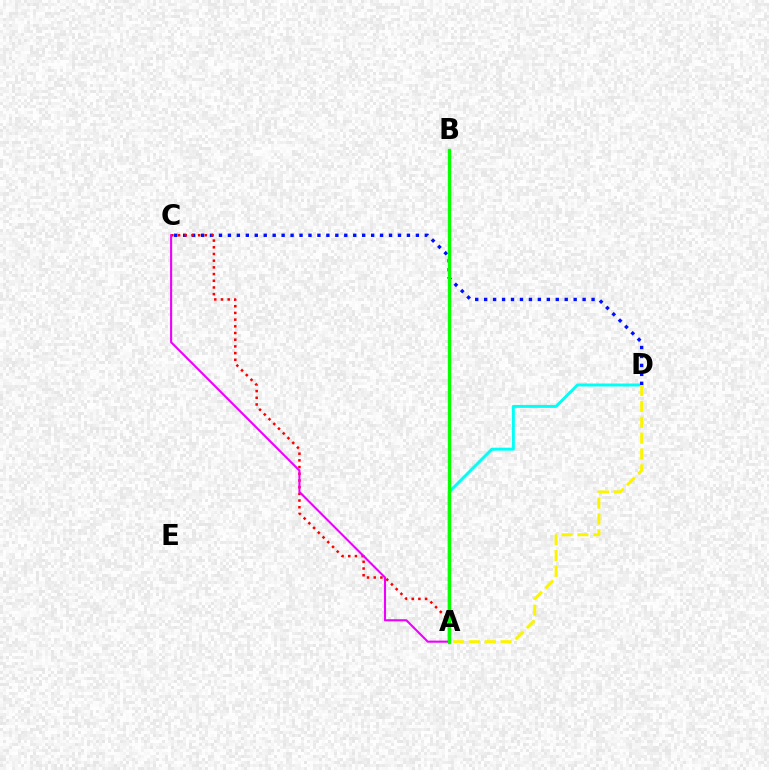{('A', 'D'): [{'color': '#00fff6', 'line_style': 'solid', 'thickness': 2.13}, {'color': '#fcf500', 'line_style': 'dashed', 'thickness': 2.16}], ('C', 'D'): [{'color': '#0010ff', 'line_style': 'dotted', 'thickness': 2.43}], ('A', 'C'): [{'color': '#ff0000', 'line_style': 'dotted', 'thickness': 1.82}, {'color': '#ee00ff', 'line_style': 'solid', 'thickness': 1.51}], ('A', 'B'): [{'color': '#08ff00', 'line_style': 'solid', 'thickness': 2.39}]}